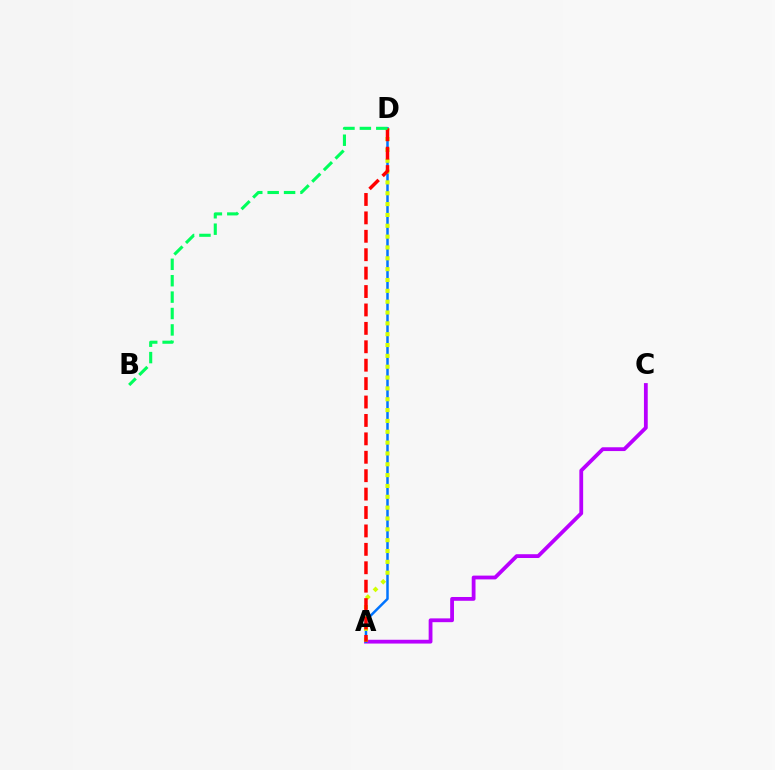{('A', 'C'): [{'color': '#b900ff', 'line_style': 'solid', 'thickness': 2.73}], ('A', 'D'): [{'color': '#0074ff', 'line_style': 'solid', 'thickness': 1.79}, {'color': '#d1ff00', 'line_style': 'dotted', 'thickness': 2.95}, {'color': '#ff0000', 'line_style': 'dashed', 'thickness': 2.5}], ('B', 'D'): [{'color': '#00ff5c', 'line_style': 'dashed', 'thickness': 2.23}]}